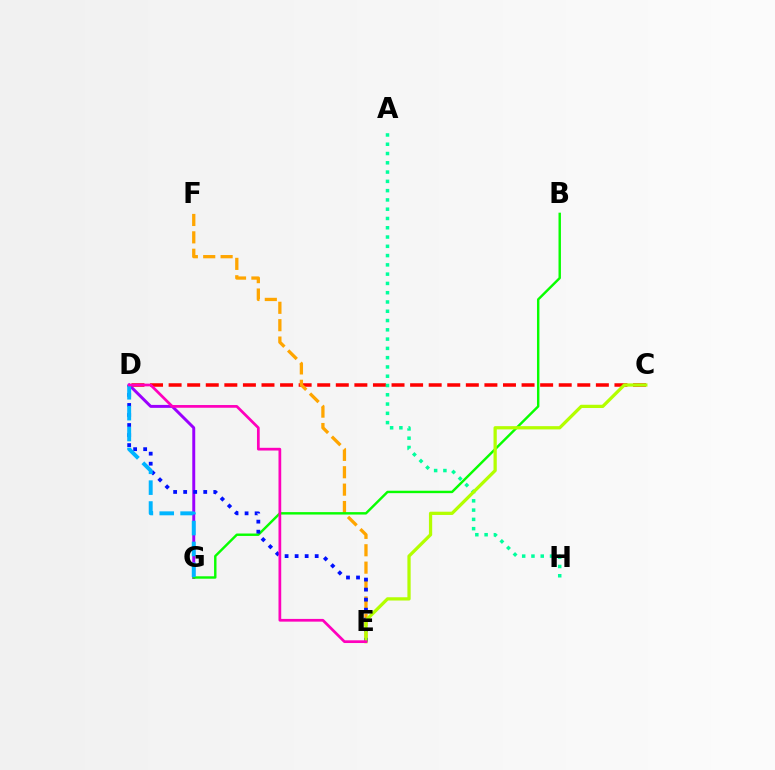{('C', 'D'): [{'color': '#ff0000', 'line_style': 'dashed', 'thickness': 2.52}], ('D', 'G'): [{'color': '#9b00ff', 'line_style': 'solid', 'thickness': 2.12}, {'color': '#00b5ff', 'line_style': 'dashed', 'thickness': 2.83}], ('E', 'F'): [{'color': '#ffa500', 'line_style': 'dashed', 'thickness': 2.36}], ('B', 'G'): [{'color': '#08ff00', 'line_style': 'solid', 'thickness': 1.75}], ('D', 'E'): [{'color': '#0010ff', 'line_style': 'dotted', 'thickness': 2.73}, {'color': '#ff00bd', 'line_style': 'solid', 'thickness': 1.96}], ('A', 'H'): [{'color': '#00ff9d', 'line_style': 'dotted', 'thickness': 2.52}], ('C', 'E'): [{'color': '#b3ff00', 'line_style': 'solid', 'thickness': 2.34}]}